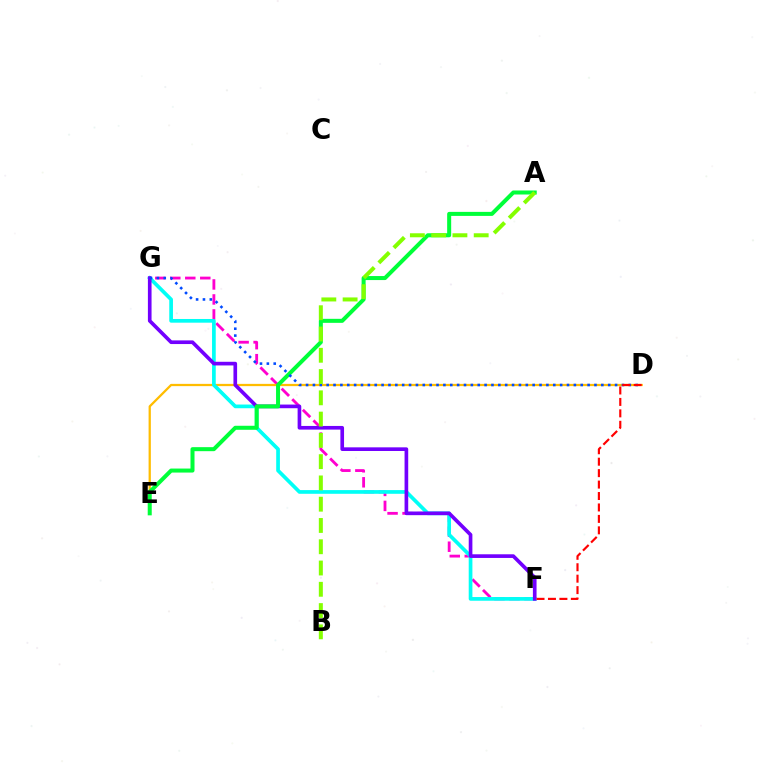{('F', 'G'): [{'color': '#ff00cf', 'line_style': 'dashed', 'thickness': 2.04}, {'color': '#00fff6', 'line_style': 'solid', 'thickness': 2.66}, {'color': '#7200ff', 'line_style': 'solid', 'thickness': 2.63}], ('D', 'E'): [{'color': '#ffbd00', 'line_style': 'solid', 'thickness': 1.63}], ('A', 'E'): [{'color': '#00ff39', 'line_style': 'solid', 'thickness': 2.89}], ('D', 'G'): [{'color': '#004bff', 'line_style': 'dotted', 'thickness': 1.87}], ('A', 'B'): [{'color': '#84ff00', 'line_style': 'dashed', 'thickness': 2.89}], ('D', 'F'): [{'color': '#ff0000', 'line_style': 'dashed', 'thickness': 1.55}]}